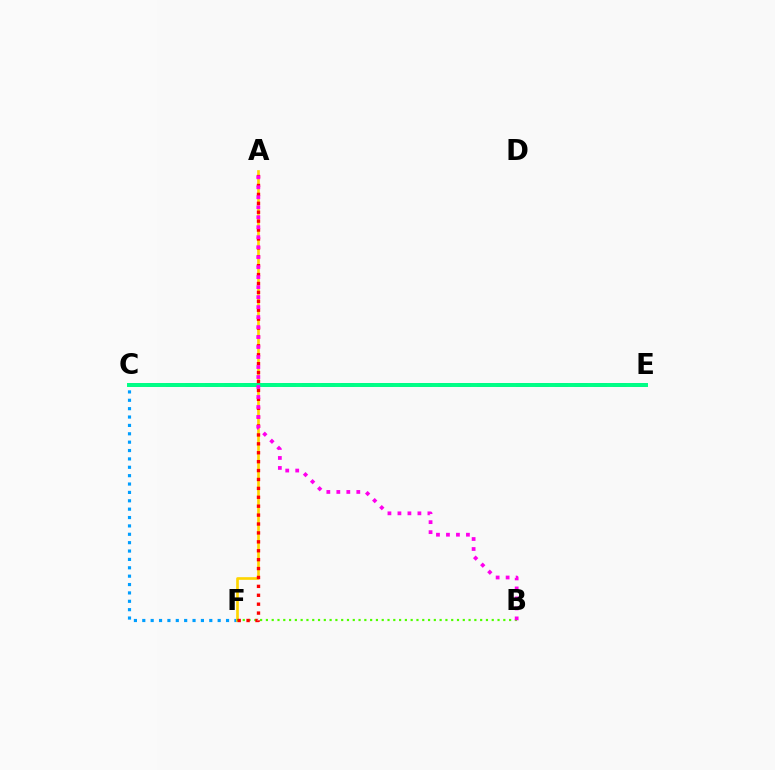{('C', 'F'): [{'color': '#009eff', 'line_style': 'dotted', 'thickness': 2.28}], ('A', 'F'): [{'color': '#ffd500', 'line_style': 'solid', 'thickness': 1.92}, {'color': '#ff0000', 'line_style': 'dotted', 'thickness': 2.42}], ('C', 'E'): [{'color': '#3700ff', 'line_style': 'dashed', 'thickness': 2.64}, {'color': '#00ff86', 'line_style': 'solid', 'thickness': 2.86}], ('B', 'F'): [{'color': '#4fff00', 'line_style': 'dotted', 'thickness': 1.57}], ('A', 'B'): [{'color': '#ff00ed', 'line_style': 'dotted', 'thickness': 2.71}]}